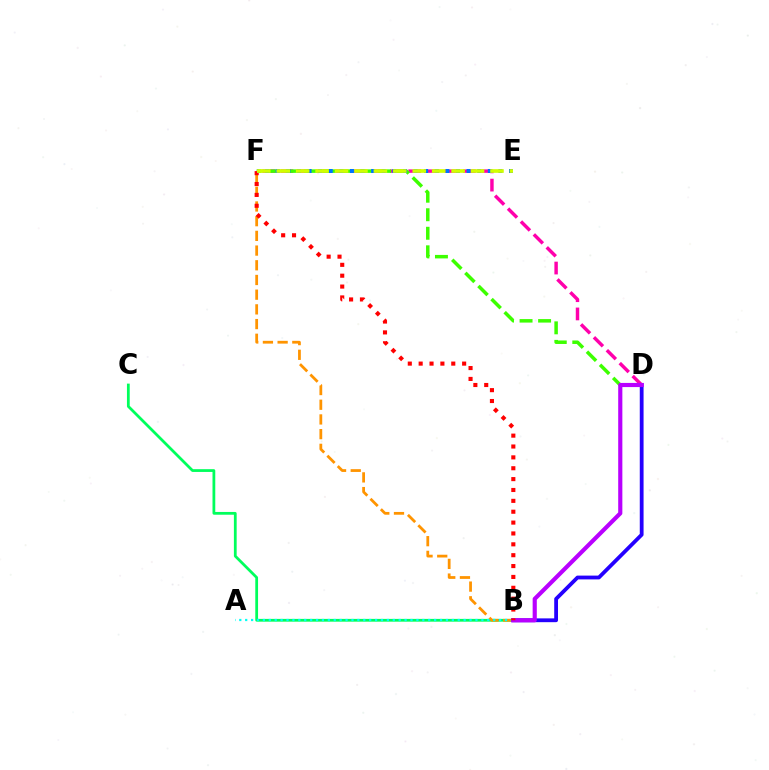{('B', 'C'): [{'color': '#00ff5c', 'line_style': 'solid', 'thickness': 1.99}], ('B', 'F'): [{'color': '#ff9400', 'line_style': 'dashed', 'thickness': 2.0}, {'color': '#ff0000', 'line_style': 'dotted', 'thickness': 2.95}], ('A', 'B'): [{'color': '#00fff6', 'line_style': 'dotted', 'thickness': 1.6}], ('D', 'F'): [{'color': '#ff00ac', 'line_style': 'dashed', 'thickness': 2.48}, {'color': '#3dff00', 'line_style': 'dashed', 'thickness': 2.52}], ('B', 'D'): [{'color': '#2500ff', 'line_style': 'solid', 'thickness': 2.73}, {'color': '#b900ff', 'line_style': 'solid', 'thickness': 2.99}], ('E', 'F'): [{'color': '#0074ff', 'line_style': 'dotted', 'thickness': 2.88}, {'color': '#d1ff00', 'line_style': 'dashed', 'thickness': 2.64}]}